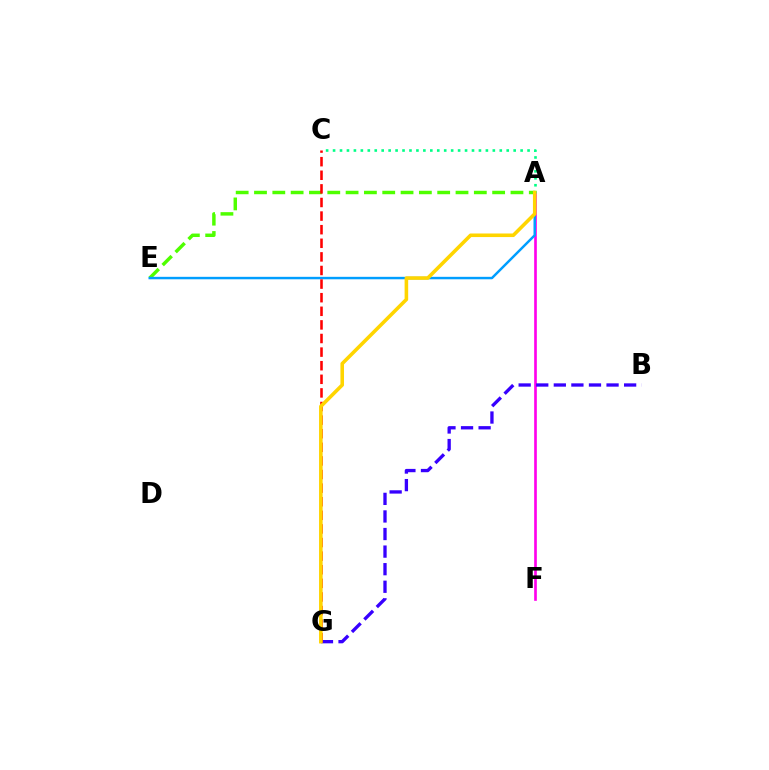{('A', 'F'): [{'color': '#ff00ed', 'line_style': 'solid', 'thickness': 1.92}], ('A', 'E'): [{'color': '#4fff00', 'line_style': 'dashed', 'thickness': 2.49}, {'color': '#009eff', 'line_style': 'solid', 'thickness': 1.77}], ('B', 'G'): [{'color': '#3700ff', 'line_style': 'dashed', 'thickness': 2.39}], ('C', 'G'): [{'color': '#ff0000', 'line_style': 'dashed', 'thickness': 1.85}], ('A', 'C'): [{'color': '#00ff86', 'line_style': 'dotted', 'thickness': 1.89}], ('A', 'G'): [{'color': '#ffd500', 'line_style': 'solid', 'thickness': 2.58}]}